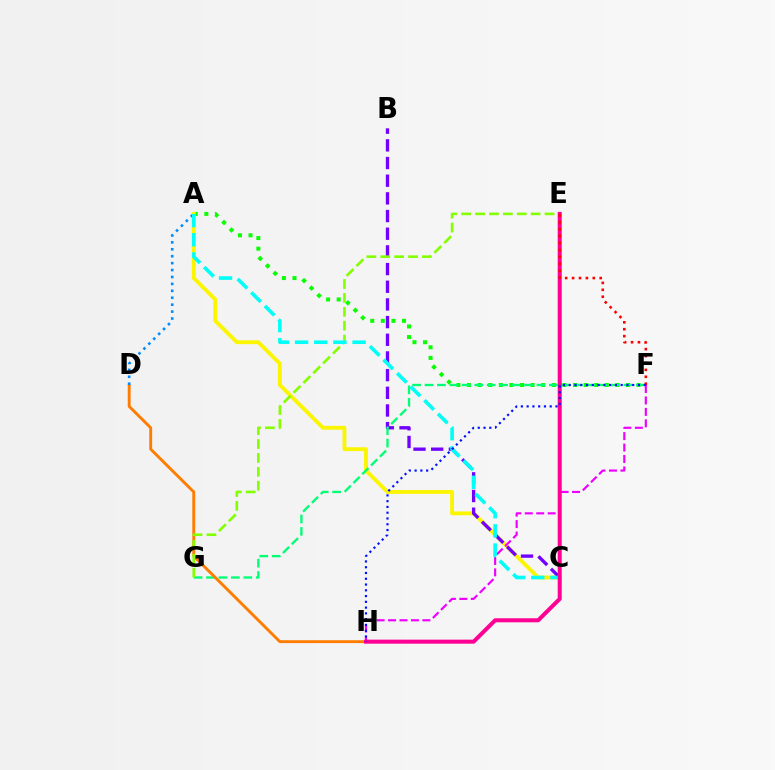{('A', 'F'): [{'color': '#08ff00', 'line_style': 'dotted', 'thickness': 2.88}], ('A', 'C'): [{'color': '#fcf500', 'line_style': 'solid', 'thickness': 2.77}, {'color': '#00fff6', 'line_style': 'dashed', 'thickness': 2.6}], ('B', 'C'): [{'color': '#7200ff', 'line_style': 'dashed', 'thickness': 2.4}], ('F', 'G'): [{'color': '#00ff74', 'line_style': 'dashed', 'thickness': 1.69}], ('D', 'H'): [{'color': '#ff7c00', 'line_style': 'solid', 'thickness': 2.07}], ('A', 'D'): [{'color': '#008cff', 'line_style': 'dotted', 'thickness': 1.88}], ('E', 'G'): [{'color': '#84ff00', 'line_style': 'dashed', 'thickness': 1.89}], ('F', 'H'): [{'color': '#ee00ff', 'line_style': 'dashed', 'thickness': 1.55}, {'color': '#0010ff', 'line_style': 'dotted', 'thickness': 1.57}], ('E', 'H'): [{'color': '#ff0094', 'line_style': 'solid', 'thickness': 2.9}], ('E', 'F'): [{'color': '#ff0000', 'line_style': 'dotted', 'thickness': 1.88}]}